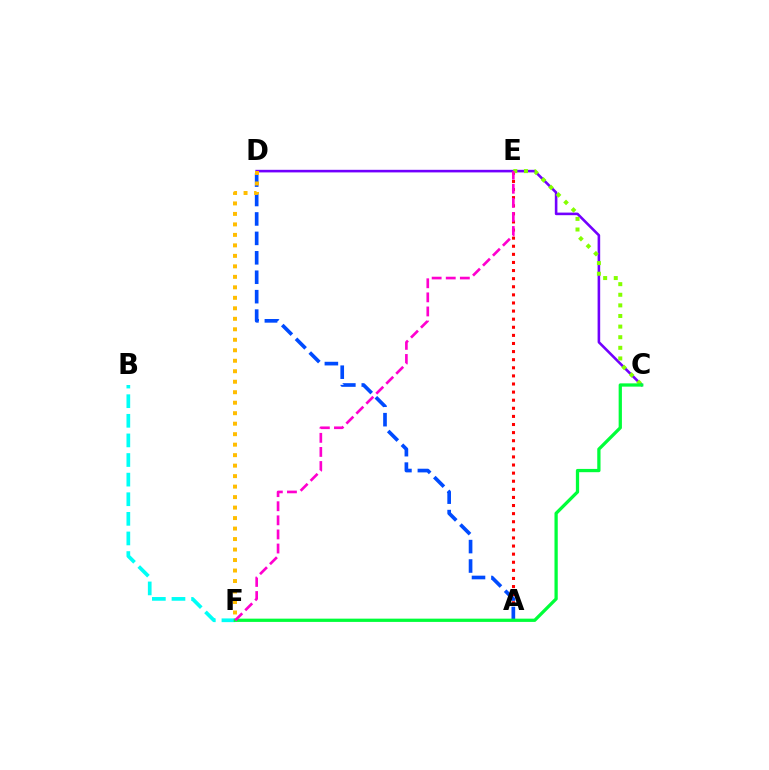{('A', 'E'): [{'color': '#ff0000', 'line_style': 'dotted', 'thickness': 2.2}], ('C', 'D'): [{'color': '#7200ff', 'line_style': 'solid', 'thickness': 1.86}], ('A', 'D'): [{'color': '#004bff', 'line_style': 'dashed', 'thickness': 2.64}], ('D', 'F'): [{'color': '#ffbd00', 'line_style': 'dotted', 'thickness': 2.85}], ('C', 'E'): [{'color': '#84ff00', 'line_style': 'dotted', 'thickness': 2.88}], ('B', 'F'): [{'color': '#00fff6', 'line_style': 'dashed', 'thickness': 2.66}], ('C', 'F'): [{'color': '#00ff39', 'line_style': 'solid', 'thickness': 2.35}], ('E', 'F'): [{'color': '#ff00cf', 'line_style': 'dashed', 'thickness': 1.91}]}